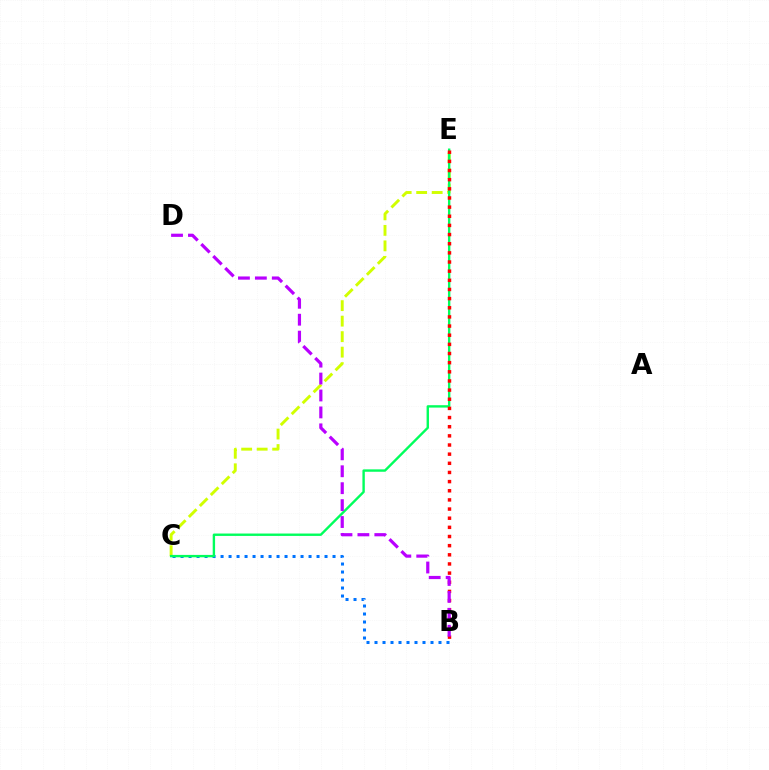{('B', 'C'): [{'color': '#0074ff', 'line_style': 'dotted', 'thickness': 2.17}], ('C', 'E'): [{'color': '#d1ff00', 'line_style': 'dashed', 'thickness': 2.11}, {'color': '#00ff5c', 'line_style': 'solid', 'thickness': 1.72}], ('B', 'E'): [{'color': '#ff0000', 'line_style': 'dotted', 'thickness': 2.49}], ('B', 'D'): [{'color': '#b900ff', 'line_style': 'dashed', 'thickness': 2.3}]}